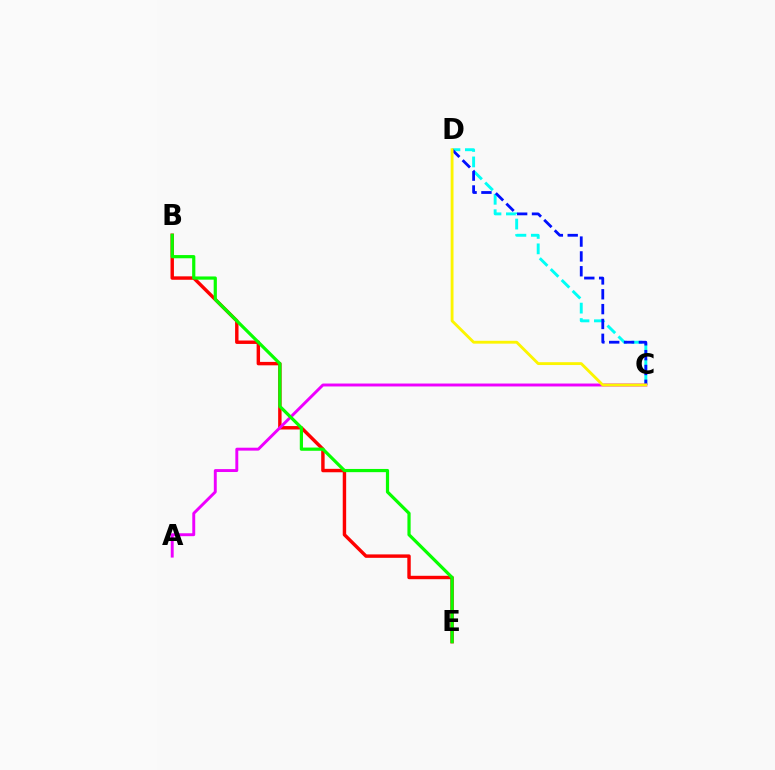{('B', 'E'): [{'color': '#ff0000', 'line_style': 'solid', 'thickness': 2.46}, {'color': '#08ff00', 'line_style': 'solid', 'thickness': 2.31}], ('C', 'D'): [{'color': '#00fff6', 'line_style': 'dashed', 'thickness': 2.1}, {'color': '#0010ff', 'line_style': 'dashed', 'thickness': 2.02}, {'color': '#fcf500', 'line_style': 'solid', 'thickness': 2.05}], ('A', 'C'): [{'color': '#ee00ff', 'line_style': 'solid', 'thickness': 2.1}]}